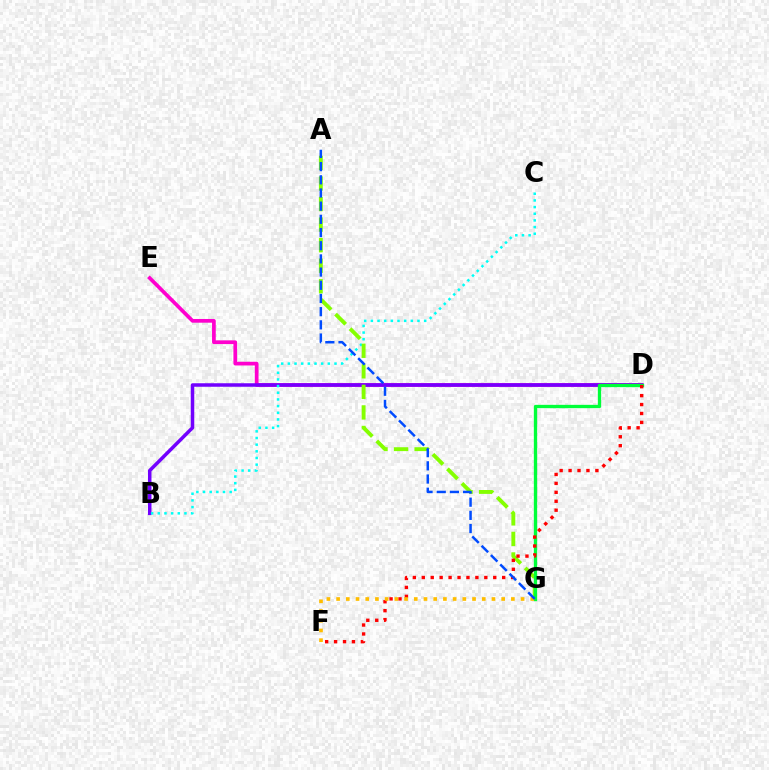{('D', 'E'): [{'color': '#ff00cf', 'line_style': 'solid', 'thickness': 2.67}], ('B', 'D'): [{'color': '#7200ff', 'line_style': 'solid', 'thickness': 2.53}], ('B', 'C'): [{'color': '#00fff6', 'line_style': 'dotted', 'thickness': 1.81}], ('A', 'G'): [{'color': '#84ff00', 'line_style': 'dashed', 'thickness': 2.79}, {'color': '#004bff', 'line_style': 'dashed', 'thickness': 1.79}], ('D', 'G'): [{'color': '#00ff39', 'line_style': 'solid', 'thickness': 2.39}], ('D', 'F'): [{'color': '#ff0000', 'line_style': 'dotted', 'thickness': 2.43}], ('F', 'G'): [{'color': '#ffbd00', 'line_style': 'dotted', 'thickness': 2.64}]}